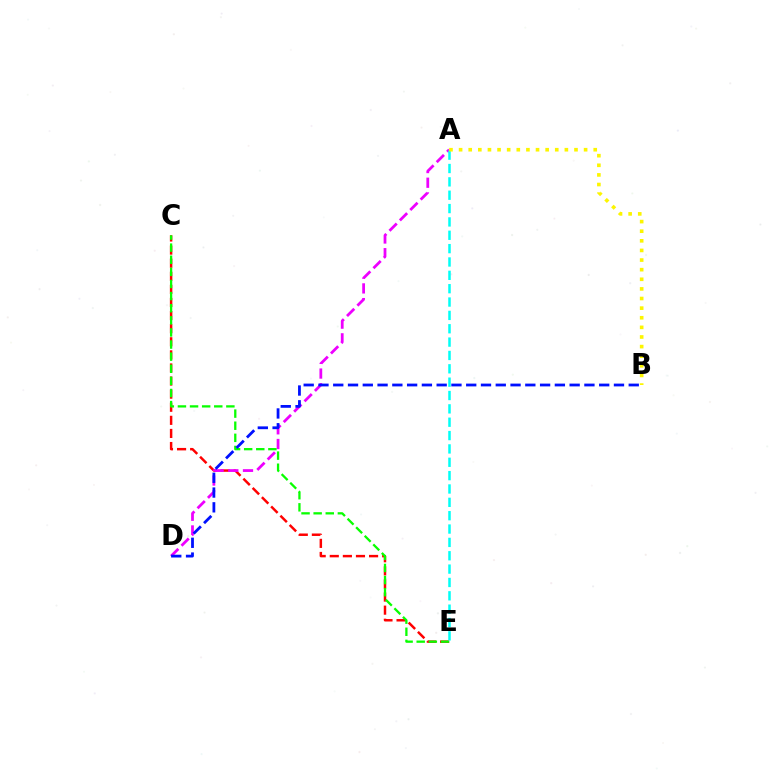{('C', 'E'): [{'color': '#ff0000', 'line_style': 'dashed', 'thickness': 1.78}, {'color': '#08ff00', 'line_style': 'dashed', 'thickness': 1.65}], ('A', 'D'): [{'color': '#ee00ff', 'line_style': 'dashed', 'thickness': 2.0}], ('B', 'D'): [{'color': '#0010ff', 'line_style': 'dashed', 'thickness': 2.01}], ('A', 'E'): [{'color': '#00fff6', 'line_style': 'dashed', 'thickness': 1.81}], ('A', 'B'): [{'color': '#fcf500', 'line_style': 'dotted', 'thickness': 2.61}]}